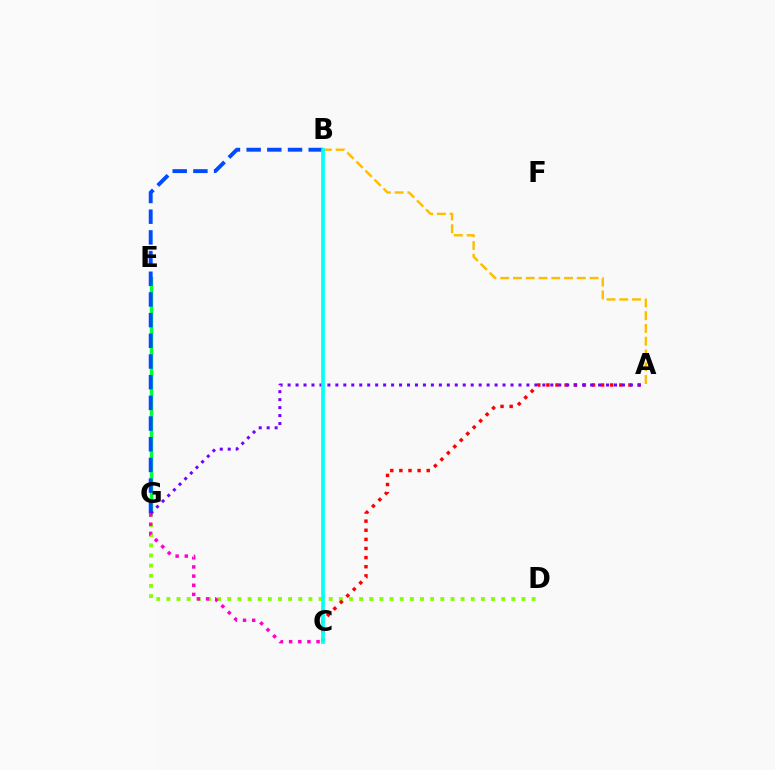{('D', 'G'): [{'color': '#84ff00', 'line_style': 'dotted', 'thickness': 2.76}], ('E', 'G'): [{'color': '#00ff39', 'line_style': 'solid', 'thickness': 2.48}], ('A', 'B'): [{'color': '#ffbd00', 'line_style': 'dashed', 'thickness': 1.73}], ('A', 'C'): [{'color': '#ff0000', 'line_style': 'dotted', 'thickness': 2.48}], ('B', 'G'): [{'color': '#004bff', 'line_style': 'dashed', 'thickness': 2.81}], ('C', 'G'): [{'color': '#ff00cf', 'line_style': 'dotted', 'thickness': 2.49}], ('A', 'G'): [{'color': '#7200ff', 'line_style': 'dotted', 'thickness': 2.16}], ('B', 'C'): [{'color': '#00fff6', 'line_style': 'solid', 'thickness': 2.65}]}